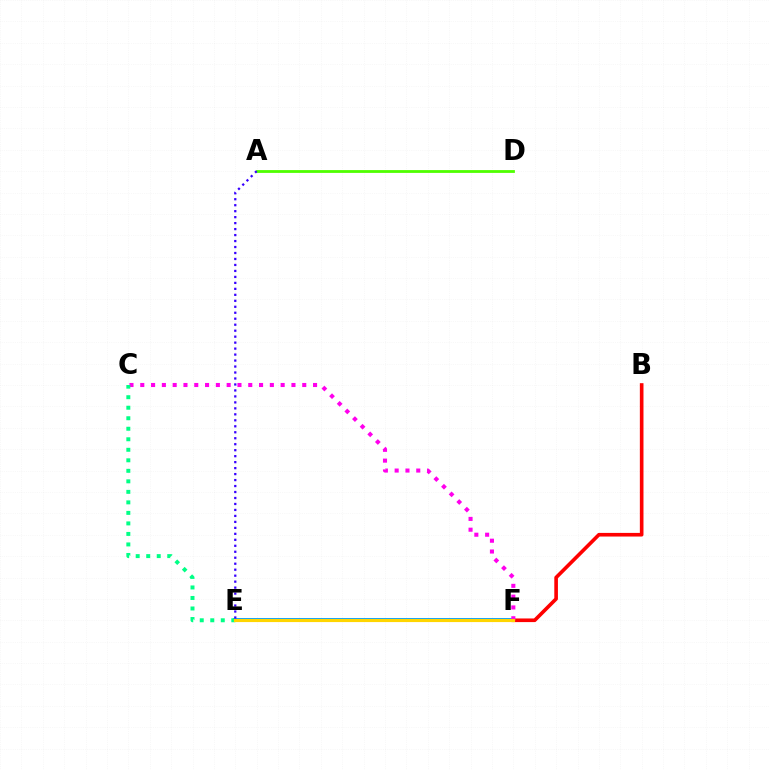{('B', 'F'): [{'color': '#ff0000', 'line_style': 'solid', 'thickness': 2.61}], ('E', 'F'): [{'color': '#009eff', 'line_style': 'solid', 'thickness': 2.8}, {'color': '#ffd500', 'line_style': 'solid', 'thickness': 2.27}], ('C', 'F'): [{'color': '#ff00ed', 'line_style': 'dotted', 'thickness': 2.93}], ('A', 'D'): [{'color': '#4fff00', 'line_style': 'solid', 'thickness': 2.02}], ('C', 'E'): [{'color': '#00ff86', 'line_style': 'dotted', 'thickness': 2.86}], ('A', 'E'): [{'color': '#3700ff', 'line_style': 'dotted', 'thickness': 1.62}]}